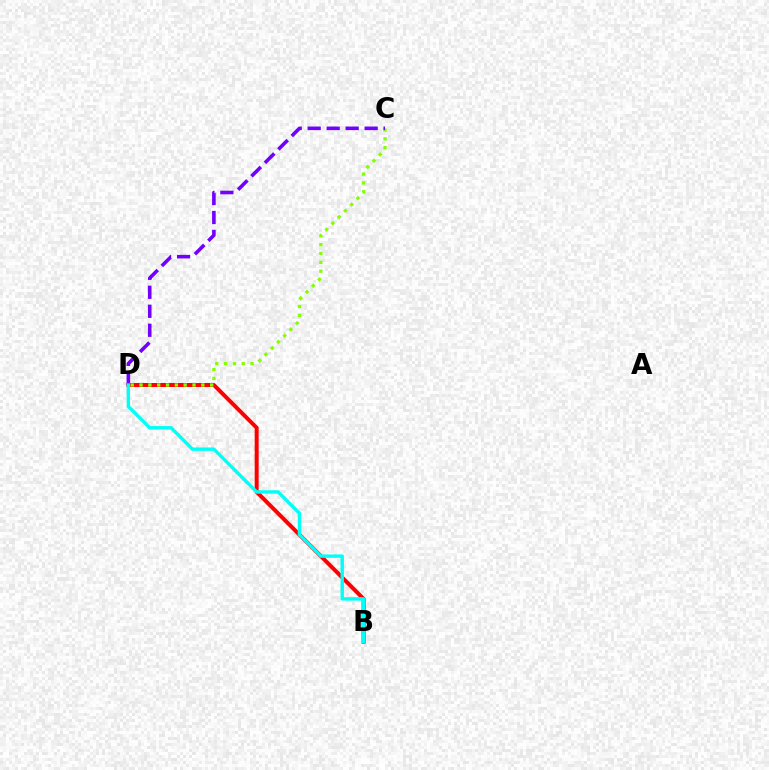{('B', 'D'): [{'color': '#ff0000', 'line_style': 'solid', 'thickness': 2.86}, {'color': '#00fff6', 'line_style': 'solid', 'thickness': 2.44}], ('C', 'D'): [{'color': '#84ff00', 'line_style': 'dotted', 'thickness': 2.4}, {'color': '#7200ff', 'line_style': 'dashed', 'thickness': 2.58}]}